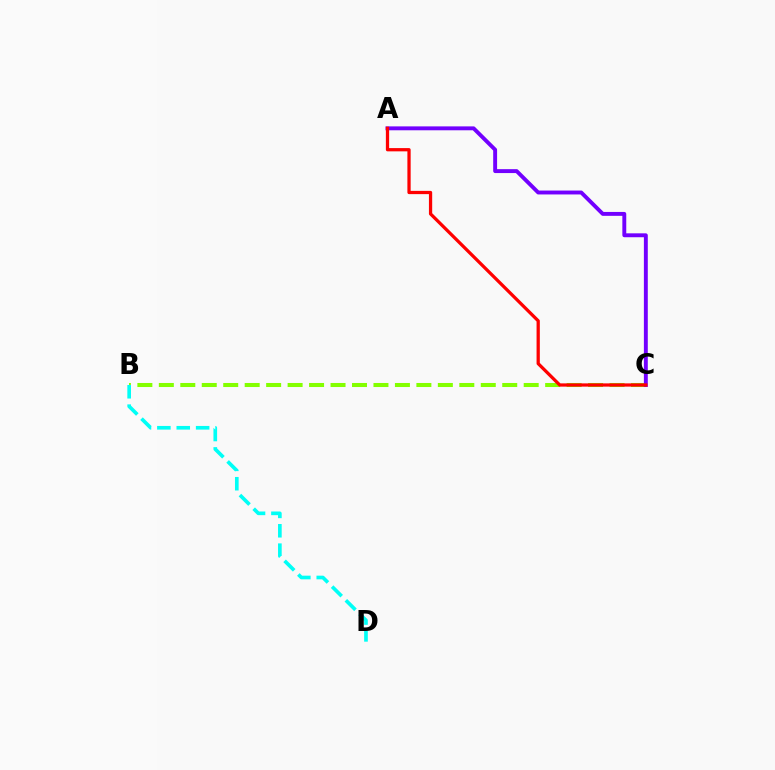{('B', 'C'): [{'color': '#84ff00', 'line_style': 'dashed', 'thickness': 2.92}], ('A', 'C'): [{'color': '#7200ff', 'line_style': 'solid', 'thickness': 2.81}, {'color': '#ff0000', 'line_style': 'solid', 'thickness': 2.34}], ('B', 'D'): [{'color': '#00fff6', 'line_style': 'dashed', 'thickness': 2.63}]}